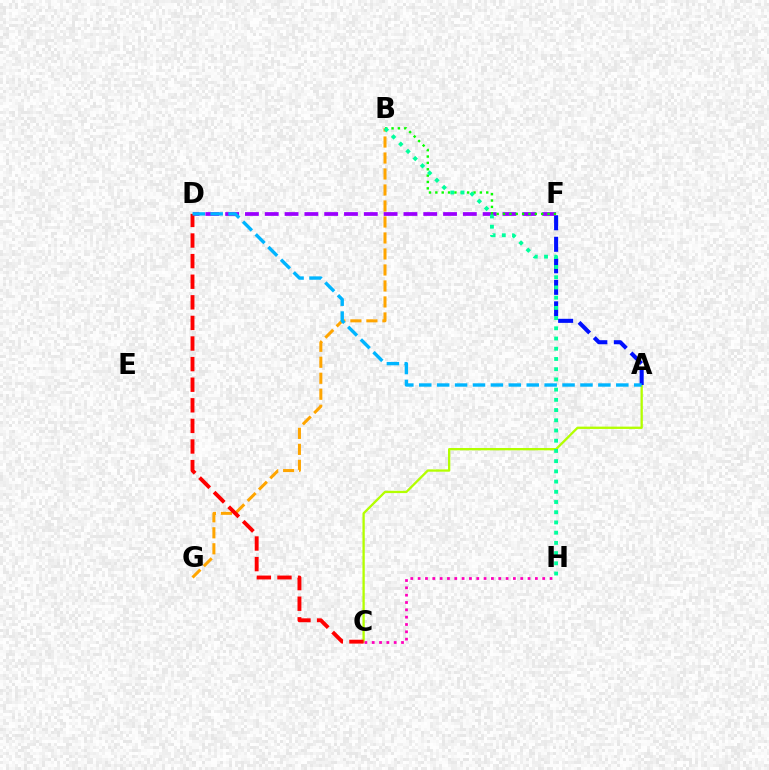{('B', 'G'): [{'color': '#ffa500', 'line_style': 'dashed', 'thickness': 2.17}], ('A', 'C'): [{'color': '#b3ff00', 'line_style': 'solid', 'thickness': 1.66}], ('A', 'F'): [{'color': '#0010ff', 'line_style': 'dashed', 'thickness': 2.92}], ('D', 'F'): [{'color': '#9b00ff', 'line_style': 'dashed', 'thickness': 2.69}], ('C', 'H'): [{'color': '#ff00bd', 'line_style': 'dotted', 'thickness': 1.99}], ('B', 'F'): [{'color': '#08ff00', 'line_style': 'dotted', 'thickness': 1.73}], ('B', 'H'): [{'color': '#00ff9d', 'line_style': 'dotted', 'thickness': 2.78}], ('C', 'D'): [{'color': '#ff0000', 'line_style': 'dashed', 'thickness': 2.8}], ('A', 'D'): [{'color': '#00b5ff', 'line_style': 'dashed', 'thickness': 2.43}]}